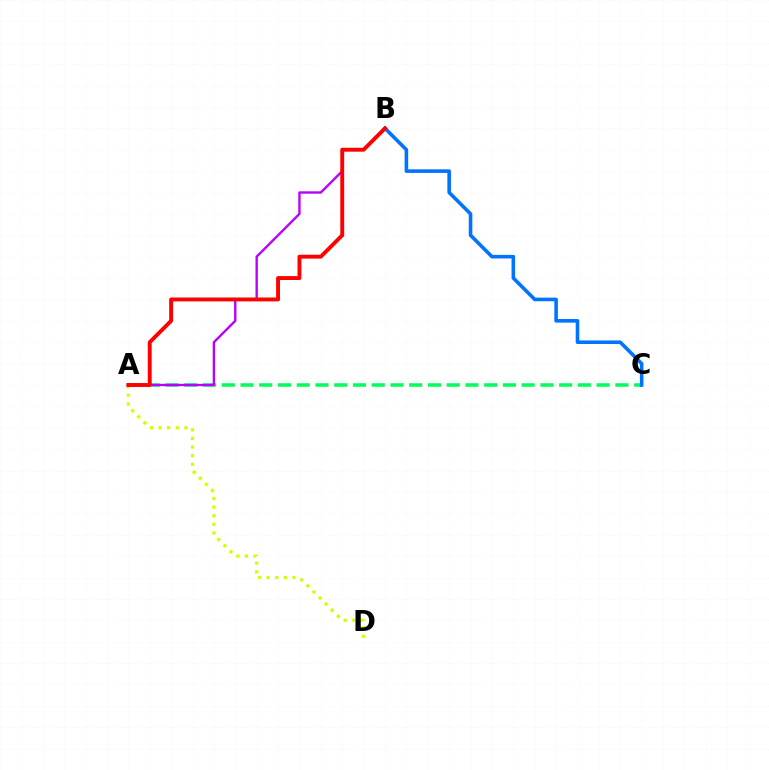{('A', 'D'): [{'color': '#d1ff00', 'line_style': 'dotted', 'thickness': 2.34}], ('A', 'C'): [{'color': '#00ff5c', 'line_style': 'dashed', 'thickness': 2.55}], ('A', 'B'): [{'color': '#b900ff', 'line_style': 'solid', 'thickness': 1.71}, {'color': '#ff0000', 'line_style': 'solid', 'thickness': 2.81}], ('B', 'C'): [{'color': '#0074ff', 'line_style': 'solid', 'thickness': 2.59}]}